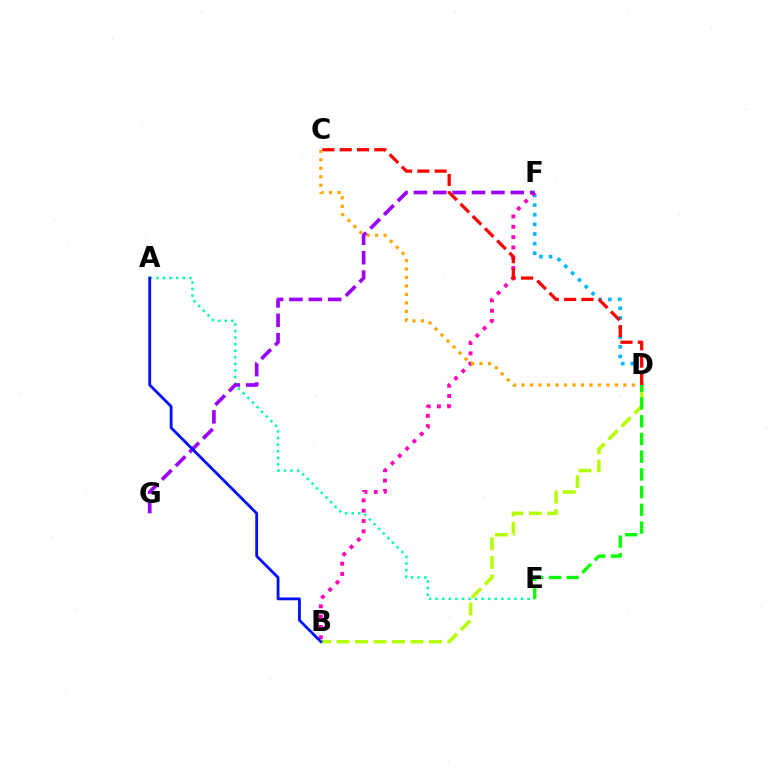{('D', 'F'): [{'color': '#00b5ff', 'line_style': 'dotted', 'thickness': 2.62}], ('B', 'D'): [{'color': '#b3ff00', 'line_style': 'dashed', 'thickness': 2.51}], ('A', 'E'): [{'color': '#00ff9d', 'line_style': 'dotted', 'thickness': 1.78}], ('B', 'F'): [{'color': '#ff00bd', 'line_style': 'dotted', 'thickness': 2.8}], ('C', 'D'): [{'color': '#ffa500', 'line_style': 'dotted', 'thickness': 2.3}, {'color': '#ff0000', 'line_style': 'dashed', 'thickness': 2.35}], ('F', 'G'): [{'color': '#9b00ff', 'line_style': 'dashed', 'thickness': 2.63}], ('D', 'E'): [{'color': '#08ff00', 'line_style': 'dashed', 'thickness': 2.41}], ('A', 'B'): [{'color': '#0010ff', 'line_style': 'solid', 'thickness': 2.03}]}